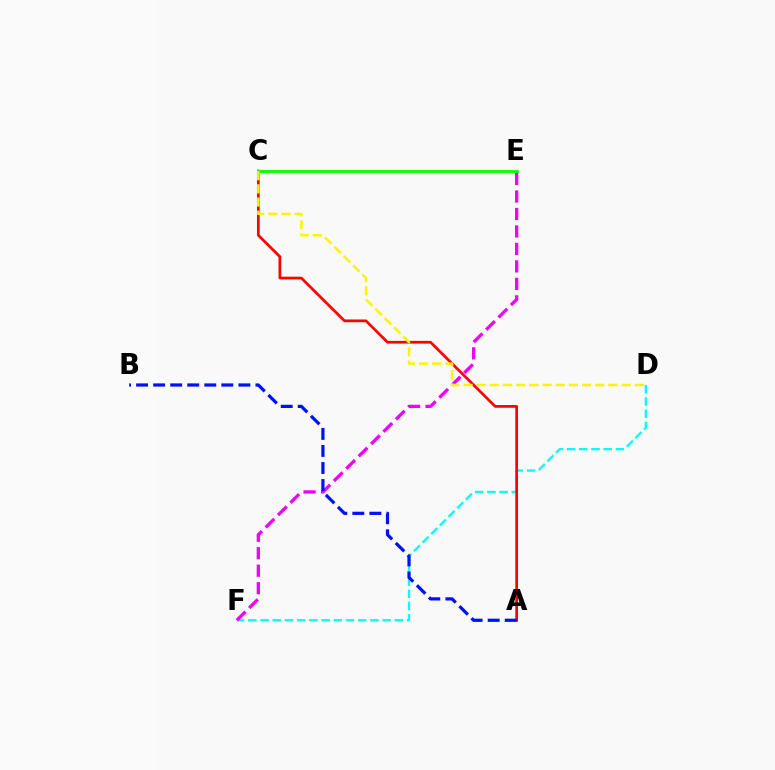{('D', 'F'): [{'color': '#00fff6', 'line_style': 'dashed', 'thickness': 1.66}], ('A', 'C'): [{'color': '#ff0000', 'line_style': 'solid', 'thickness': 1.96}], ('E', 'F'): [{'color': '#ee00ff', 'line_style': 'dashed', 'thickness': 2.37}], ('A', 'B'): [{'color': '#0010ff', 'line_style': 'dashed', 'thickness': 2.32}], ('C', 'E'): [{'color': '#08ff00', 'line_style': 'solid', 'thickness': 2.05}], ('C', 'D'): [{'color': '#fcf500', 'line_style': 'dashed', 'thickness': 1.79}]}